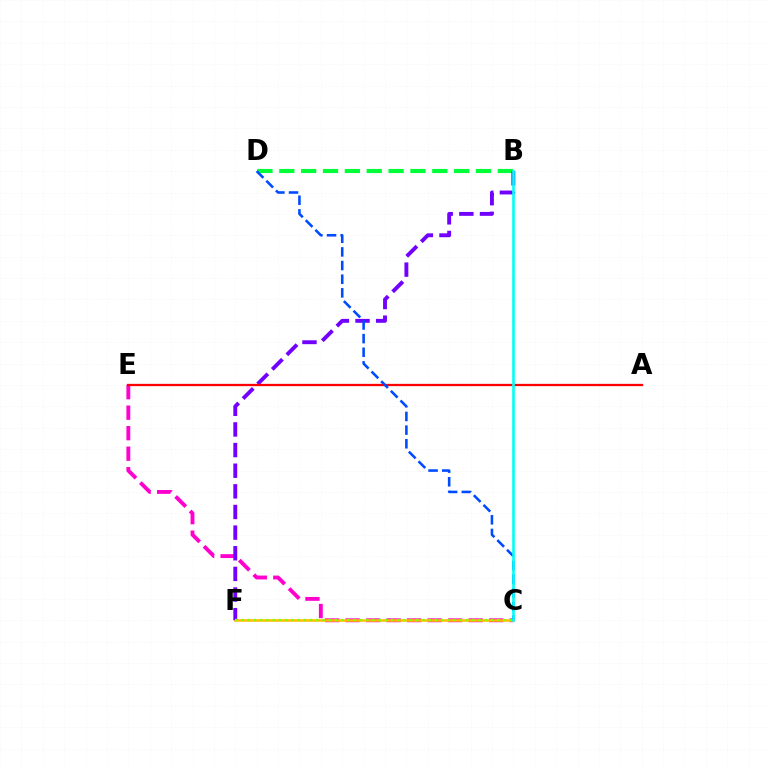{('C', 'E'): [{'color': '#ff00cf', 'line_style': 'dashed', 'thickness': 2.79}], ('B', 'D'): [{'color': '#00ff39', 'line_style': 'dashed', 'thickness': 2.97}], ('C', 'F'): [{'color': '#ffbd00', 'line_style': 'solid', 'thickness': 1.82}, {'color': '#84ff00', 'line_style': 'dotted', 'thickness': 1.7}], ('B', 'F'): [{'color': '#7200ff', 'line_style': 'dashed', 'thickness': 2.8}], ('A', 'E'): [{'color': '#ff0000', 'line_style': 'solid', 'thickness': 1.64}], ('C', 'D'): [{'color': '#004bff', 'line_style': 'dashed', 'thickness': 1.85}], ('B', 'C'): [{'color': '#00fff6', 'line_style': 'solid', 'thickness': 1.88}]}